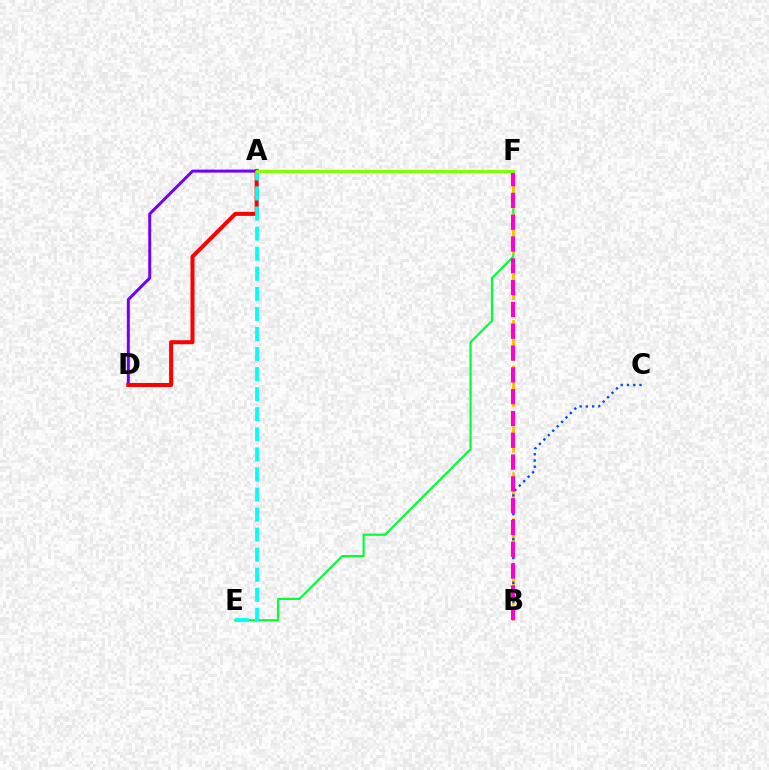{('E', 'F'): [{'color': '#00ff39', 'line_style': 'solid', 'thickness': 1.57}], ('B', 'F'): [{'color': '#ffbd00', 'line_style': 'dashed', 'thickness': 2.07}, {'color': '#ff00cf', 'line_style': 'dashed', 'thickness': 2.96}], ('B', 'C'): [{'color': '#004bff', 'line_style': 'dotted', 'thickness': 1.7}], ('A', 'D'): [{'color': '#7200ff', 'line_style': 'solid', 'thickness': 2.15}, {'color': '#ff0000', 'line_style': 'solid', 'thickness': 2.89}], ('A', 'E'): [{'color': '#00fff6', 'line_style': 'dashed', 'thickness': 2.73}], ('A', 'F'): [{'color': '#84ff00', 'line_style': 'solid', 'thickness': 2.14}]}